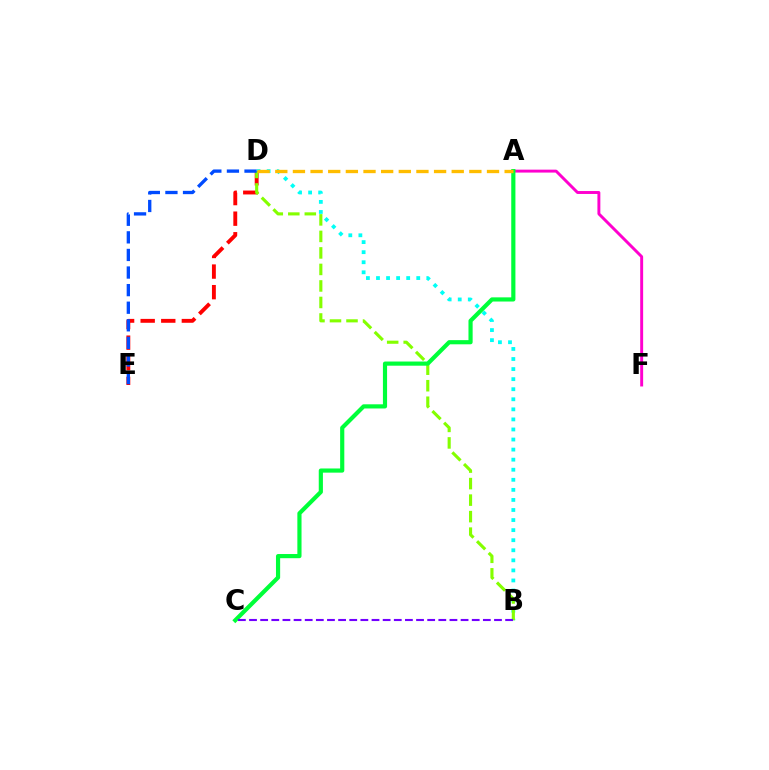{('B', 'D'): [{'color': '#00fff6', 'line_style': 'dotted', 'thickness': 2.73}, {'color': '#84ff00', 'line_style': 'dashed', 'thickness': 2.24}], ('A', 'F'): [{'color': '#ff00cf', 'line_style': 'solid', 'thickness': 2.11}], ('D', 'E'): [{'color': '#ff0000', 'line_style': 'dashed', 'thickness': 2.8}, {'color': '#004bff', 'line_style': 'dashed', 'thickness': 2.39}], ('A', 'C'): [{'color': '#00ff39', 'line_style': 'solid', 'thickness': 3.0}], ('A', 'D'): [{'color': '#ffbd00', 'line_style': 'dashed', 'thickness': 2.4}], ('B', 'C'): [{'color': '#7200ff', 'line_style': 'dashed', 'thickness': 1.51}]}